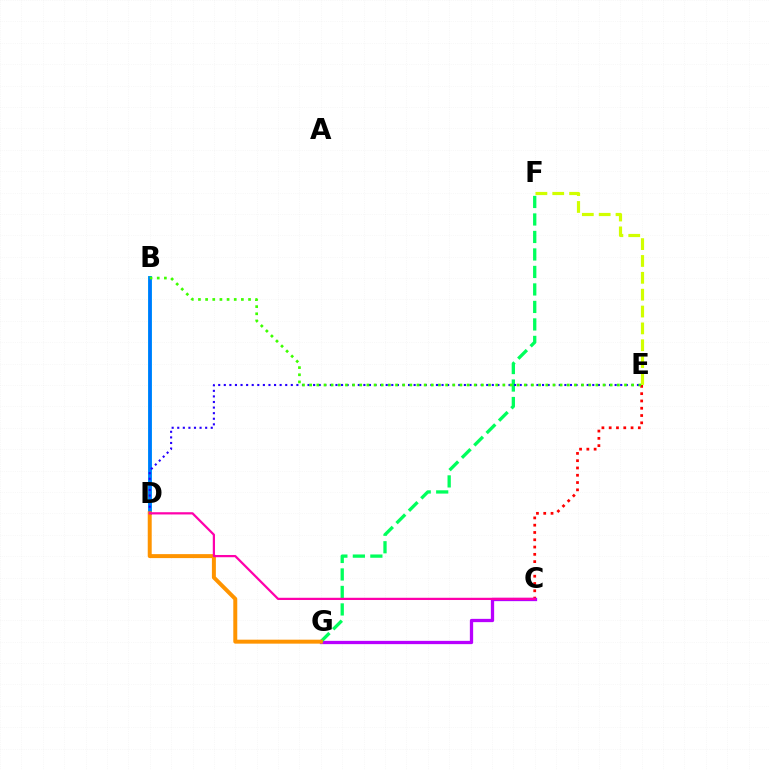{('C', 'E'): [{'color': '#ff0000', 'line_style': 'dotted', 'thickness': 1.98}], ('C', 'G'): [{'color': '#b900ff', 'line_style': 'solid', 'thickness': 2.36}], ('B', 'D'): [{'color': '#00fff6', 'line_style': 'solid', 'thickness': 2.88}, {'color': '#0074ff', 'line_style': 'solid', 'thickness': 2.59}], ('F', 'G'): [{'color': '#00ff5c', 'line_style': 'dashed', 'thickness': 2.38}], ('D', 'E'): [{'color': '#2500ff', 'line_style': 'dotted', 'thickness': 1.52}], ('E', 'F'): [{'color': '#d1ff00', 'line_style': 'dashed', 'thickness': 2.29}], ('D', 'G'): [{'color': '#ff9400', 'line_style': 'solid', 'thickness': 2.86}], ('C', 'D'): [{'color': '#ff00ac', 'line_style': 'solid', 'thickness': 1.61}], ('B', 'E'): [{'color': '#3dff00', 'line_style': 'dotted', 'thickness': 1.94}]}